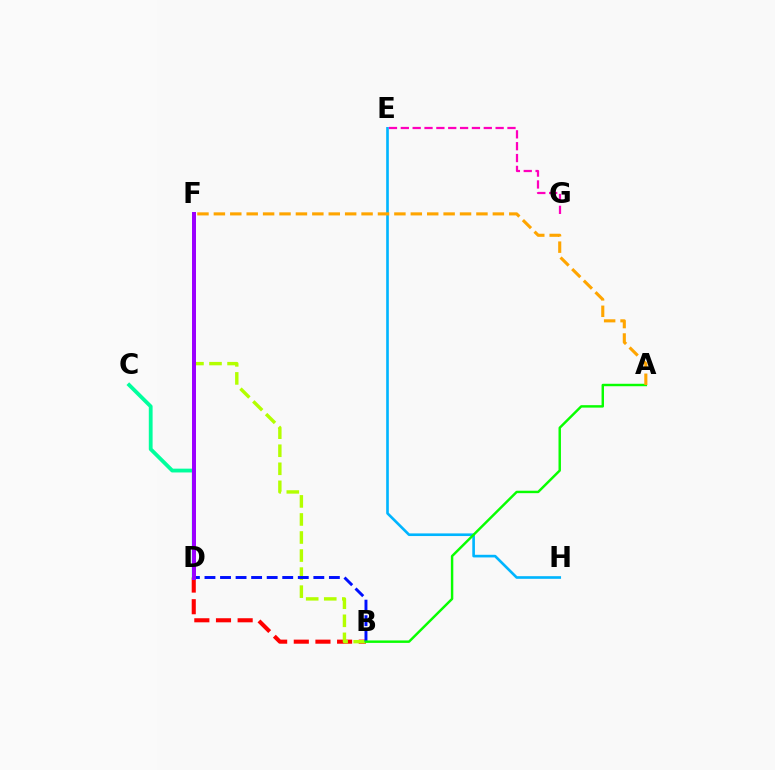{('B', 'D'): [{'color': '#ff0000', 'line_style': 'dashed', 'thickness': 2.94}, {'color': '#0010ff', 'line_style': 'dashed', 'thickness': 2.11}], ('B', 'F'): [{'color': '#b3ff00', 'line_style': 'dashed', 'thickness': 2.45}], ('E', 'H'): [{'color': '#00b5ff', 'line_style': 'solid', 'thickness': 1.9}], ('E', 'G'): [{'color': '#ff00bd', 'line_style': 'dashed', 'thickness': 1.61}], ('C', 'D'): [{'color': '#00ff9d', 'line_style': 'solid', 'thickness': 2.74}], ('D', 'F'): [{'color': '#9b00ff', 'line_style': 'solid', 'thickness': 2.86}], ('A', 'B'): [{'color': '#08ff00', 'line_style': 'solid', 'thickness': 1.76}], ('A', 'F'): [{'color': '#ffa500', 'line_style': 'dashed', 'thickness': 2.23}]}